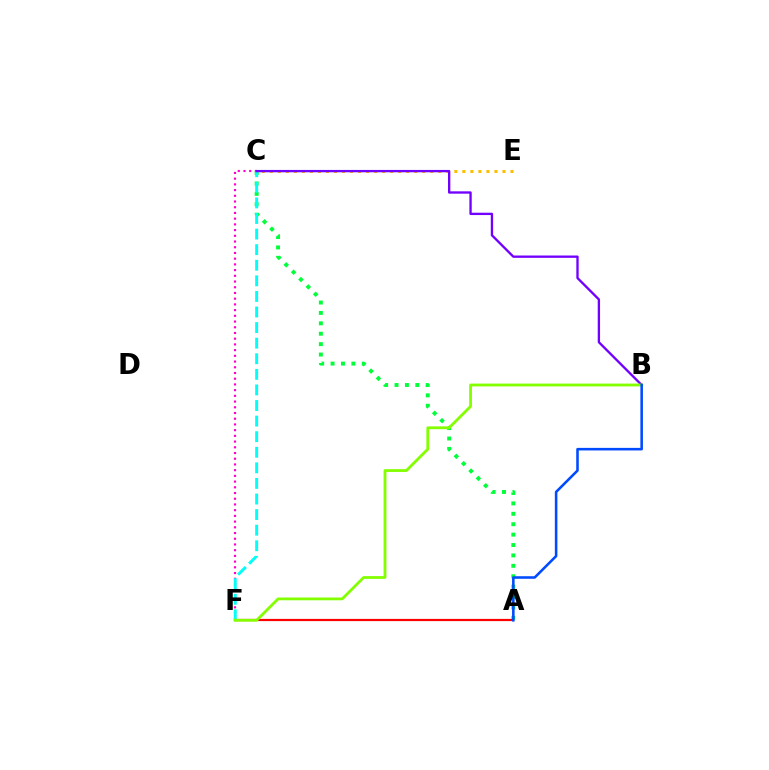{('A', 'C'): [{'color': '#00ff39', 'line_style': 'dotted', 'thickness': 2.83}], ('C', 'E'): [{'color': '#ffbd00', 'line_style': 'dotted', 'thickness': 2.18}], ('C', 'F'): [{'color': '#ff00cf', 'line_style': 'dotted', 'thickness': 1.55}, {'color': '#00fff6', 'line_style': 'dashed', 'thickness': 2.12}], ('A', 'F'): [{'color': '#ff0000', 'line_style': 'solid', 'thickness': 1.58}], ('B', 'C'): [{'color': '#7200ff', 'line_style': 'solid', 'thickness': 1.68}], ('B', 'F'): [{'color': '#84ff00', 'line_style': 'solid', 'thickness': 2.01}], ('A', 'B'): [{'color': '#004bff', 'line_style': 'solid', 'thickness': 1.85}]}